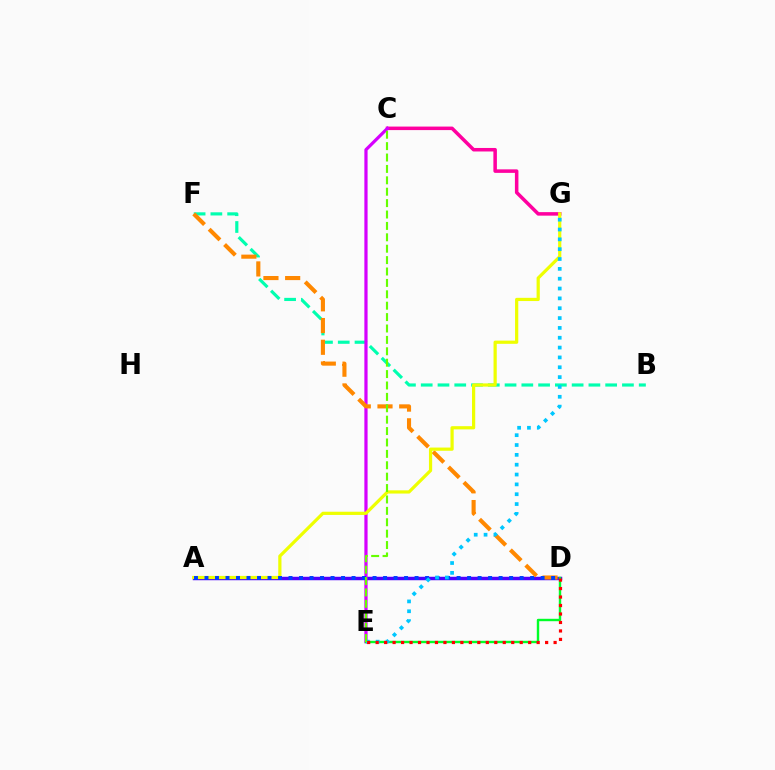{('B', 'F'): [{'color': '#00ffaf', 'line_style': 'dashed', 'thickness': 2.28}], ('A', 'D'): [{'color': '#4f00ff', 'line_style': 'solid', 'thickness': 2.49}, {'color': '#003fff', 'line_style': 'dotted', 'thickness': 2.85}], ('C', 'G'): [{'color': '#ff00a0', 'line_style': 'solid', 'thickness': 2.53}], ('C', 'E'): [{'color': '#d600ff', 'line_style': 'solid', 'thickness': 2.32}, {'color': '#66ff00', 'line_style': 'dashed', 'thickness': 1.55}], ('D', 'F'): [{'color': '#ff8800', 'line_style': 'dashed', 'thickness': 2.95}], ('A', 'G'): [{'color': '#eeff00', 'line_style': 'solid', 'thickness': 2.31}], ('D', 'E'): [{'color': '#00ff27', 'line_style': 'solid', 'thickness': 1.73}, {'color': '#ff0000', 'line_style': 'dotted', 'thickness': 2.3}], ('E', 'G'): [{'color': '#00c7ff', 'line_style': 'dotted', 'thickness': 2.67}]}